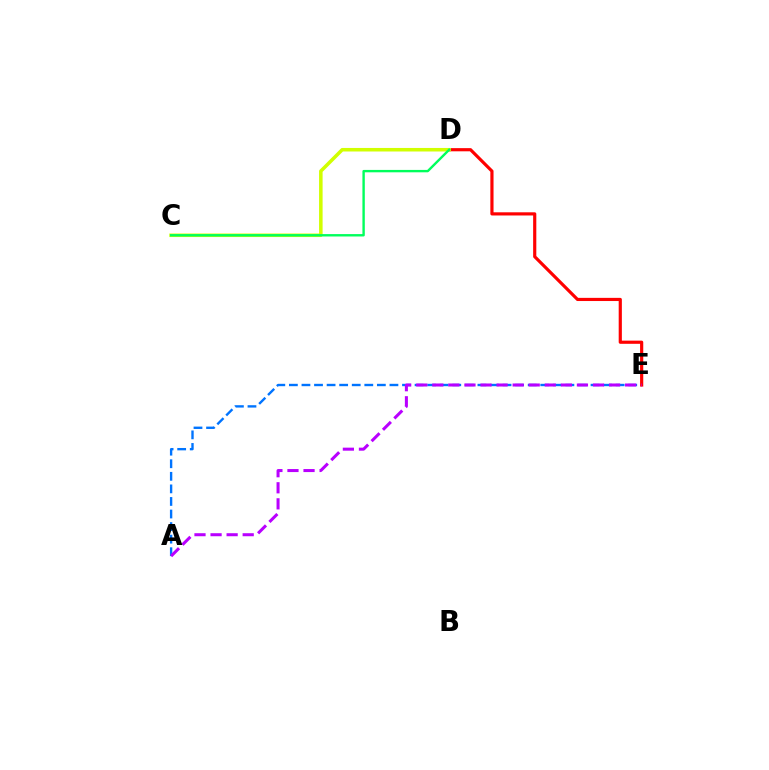{('A', 'E'): [{'color': '#0074ff', 'line_style': 'dashed', 'thickness': 1.71}, {'color': '#b900ff', 'line_style': 'dashed', 'thickness': 2.18}], ('D', 'E'): [{'color': '#ff0000', 'line_style': 'solid', 'thickness': 2.28}], ('C', 'D'): [{'color': '#d1ff00', 'line_style': 'solid', 'thickness': 2.55}, {'color': '#00ff5c', 'line_style': 'solid', 'thickness': 1.72}]}